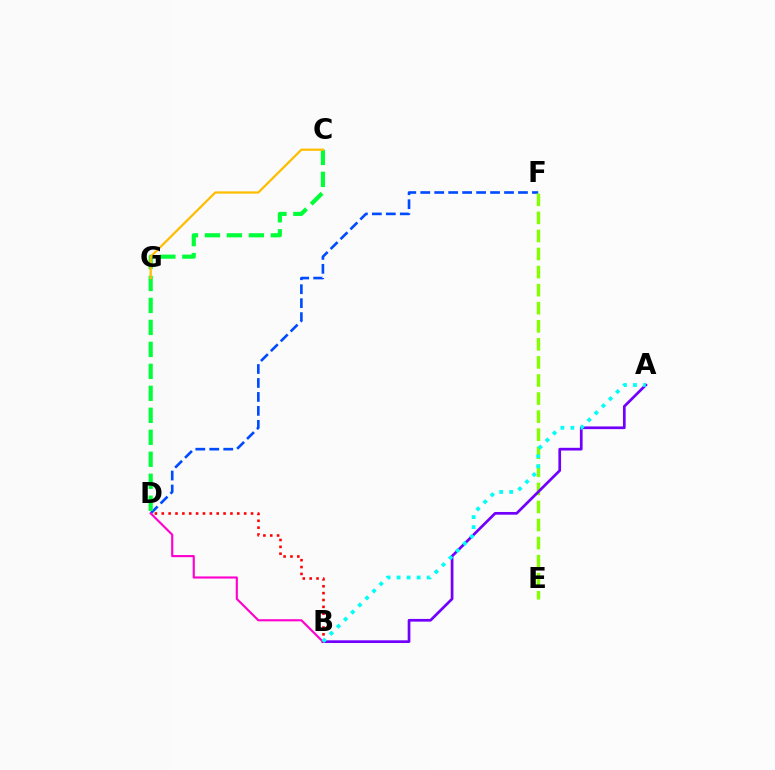{('D', 'F'): [{'color': '#004bff', 'line_style': 'dashed', 'thickness': 1.9}], ('B', 'D'): [{'color': '#ff0000', 'line_style': 'dotted', 'thickness': 1.87}, {'color': '#ff00cf', 'line_style': 'solid', 'thickness': 1.54}], ('E', 'F'): [{'color': '#84ff00', 'line_style': 'dashed', 'thickness': 2.45}], ('C', 'D'): [{'color': '#00ff39', 'line_style': 'dashed', 'thickness': 2.99}], ('A', 'B'): [{'color': '#7200ff', 'line_style': 'solid', 'thickness': 1.95}, {'color': '#00fff6', 'line_style': 'dotted', 'thickness': 2.72}], ('C', 'G'): [{'color': '#ffbd00', 'line_style': 'solid', 'thickness': 1.61}]}